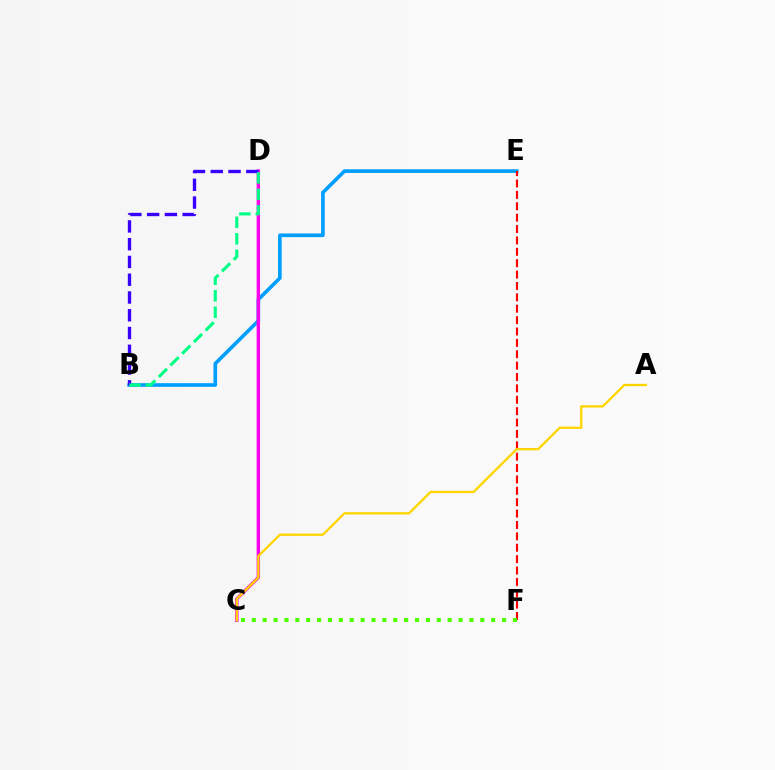{('B', 'E'): [{'color': '#009eff', 'line_style': 'solid', 'thickness': 2.63}], ('C', 'D'): [{'color': '#ff00ed', 'line_style': 'solid', 'thickness': 2.44}], ('E', 'F'): [{'color': '#ff0000', 'line_style': 'dashed', 'thickness': 1.55}], ('B', 'D'): [{'color': '#3700ff', 'line_style': 'dashed', 'thickness': 2.41}, {'color': '#00ff86', 'line_style': 'dashed', 'thickness': 2.24}], ('A', 'C'): [{'color': '#ffd500', 'line_style': 'solid', 'thickness': 1.67}], ('C', 'F'): [{'color': '#4fff00', 'line_style': 'dotted', 'thickness': 2.96}]}